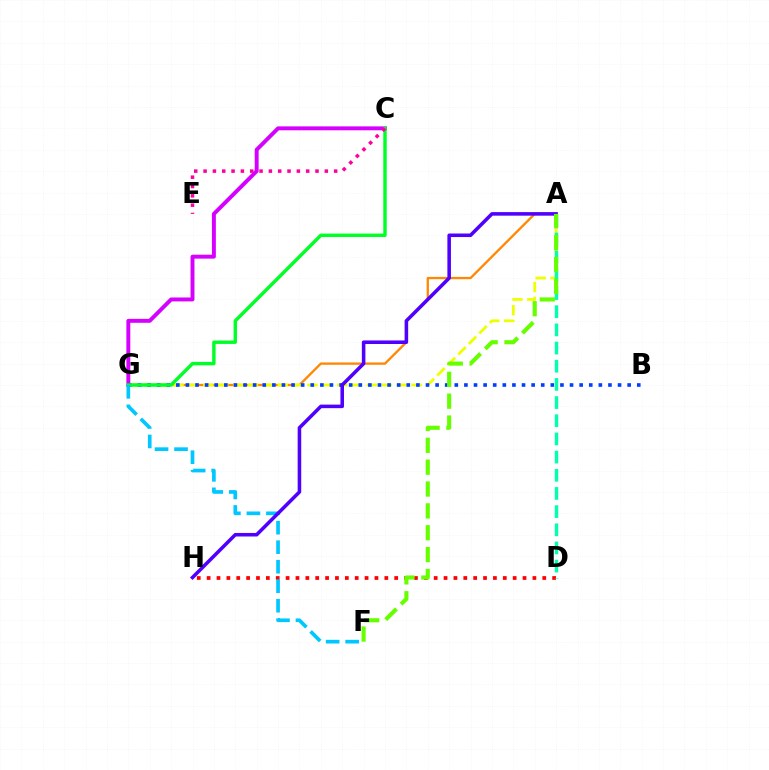{('A', 'G'): [{'color': '#ff8800', 'line_style': 'solid', 'thickness': 1.66}, {'color': '#eeff00', 'line_style': 'dashed', 'thickness': 2.02}], ('D', 'H'): [{'color': '#ff0000', 'line_style': 'dotted', 'thickness': 2.68}], ('C', 'G'): [{'color': '#d600ff', 'line_style': 'solid', 'thickness': 2.83}, {'color': '#00ff27', 'line_style': 'solid', 'thickness': 2.46}], ('B', 'G'): [{'color': '#003fff', 'line_style': 'dotted', 'thickness': 2.61}], ('A', 'D'): [{'color': '#00ffaf', 'line_style': 'dashed', 'thickness': 2.47}], ('F', 'G'): [{'color': '#00c7ff', 'line_style': 'dashed', 'thickness': 2.65}], ('A', 'H'): [{'color': '#4f00ff', 'line_style': 'solid', 'thickness': 2.56}], ('A', 'F'): [{'color': '#66ff00', 'line_style': 'dashed', 'thickness': 2.97}], ('C', 'E'): [{'color': '#ff00a0', 'line_style': 'dotted', 'thickness': 2.53}]}